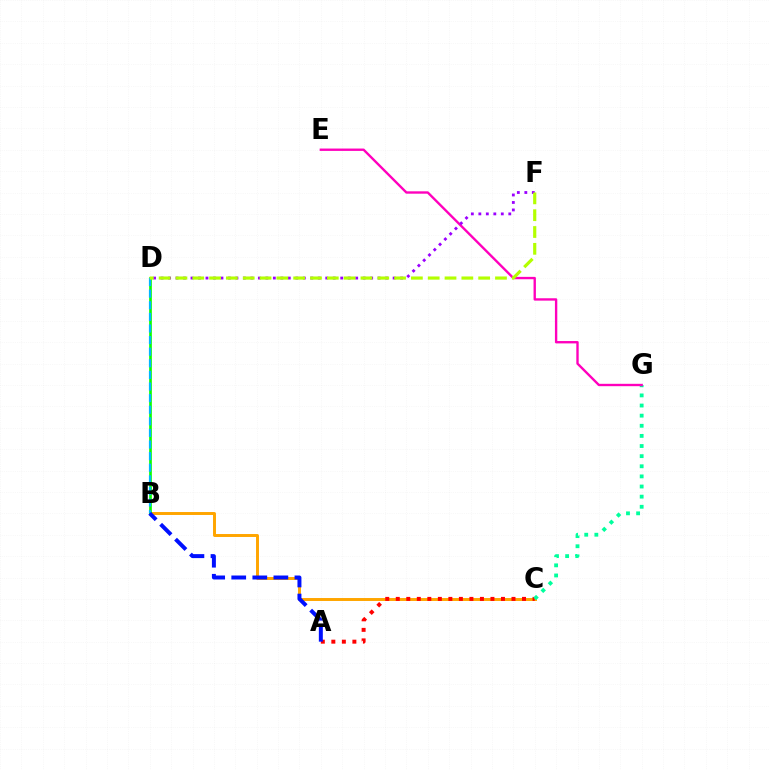{('B', 'C'): [{'color': '#ffa500', 'line_style': 'solid', 'thickness': 2.12}], ('B', 'D'): [{'color': '#08ff00', 'line_style': 'solid', 'thickness': 1.93}, {'color': '#00b5ff', 'line_style': 'dashed', 'thickness': 1.58}], ('A', 'C'): [{'color': '#ff0000', 'line_style': 'dotted', 'thickness': 2.86}], ('C', 'G'): [{'color': '#00ff9d', 'line_style': 'dotted', 'thickness': 2.75}], ('E', 'G'): [{'color': '#ff00bd', 'line_style': 'solid', 'thickness': 1.7}], ('D', 'F'): [{'color': '#9b00ff', 'line_style': 'dotted', 'thickness': 2.03}, {'color': '#b3ff00', 'line_style': 'dashed', 'thickness': 2.28}], ('A', 'B'): [{'color': '#0010ff', 'line_style': 'dashed', 'thickness': 2.86}]}